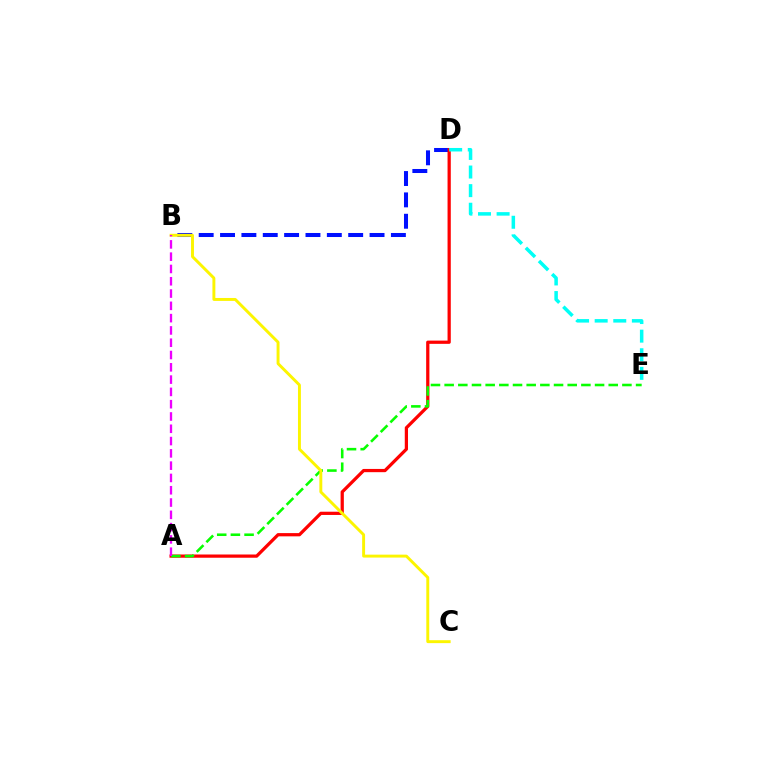{('B', 'D'): [{'color': '#0010ff', 'line_style': 'dashed', 'thickness': 2.9}], ('A', 'D'): [{'color': '#ff0000', 'line_style': 'solid', 'thickness': 2.33}], ('A', 'E'): [{'color': '#08ff00', 'line_style': 'dashed', 'thickness': 1.86}], ('D', 'E'): [{'color': '#00fff6', 'line_style': 'dashed', 'thickness': 2.53}], ('B', 'C'): [{'color': '#fcf500', 'line_style': 'solid', 'thickness': 2.11}], ('A', 'B'): [{'color': '#ee00ff', 'line_style': 'dashed', 'thickness': 1.67}]}